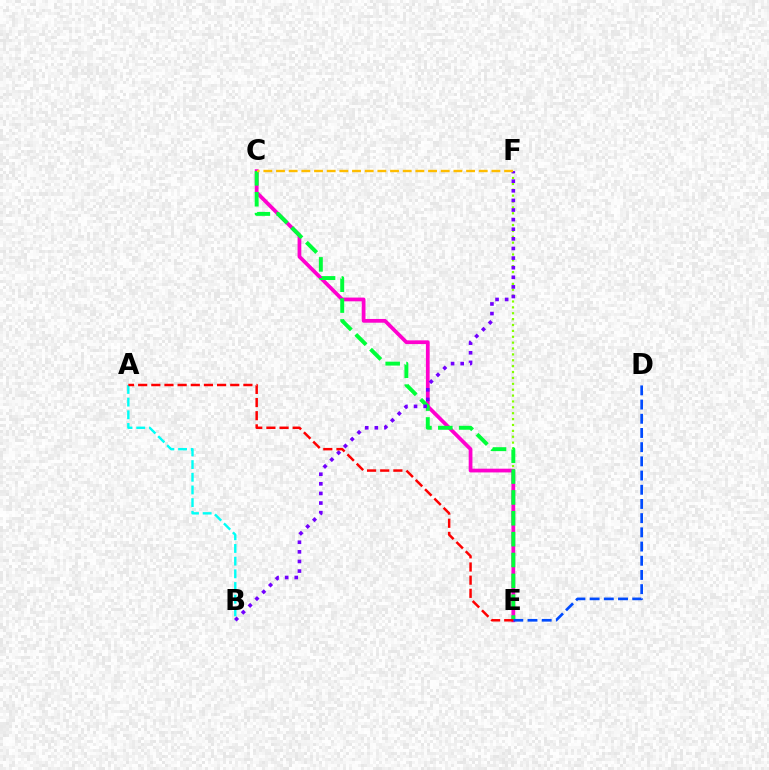{('E', 'F'): [{'color': '#84ff00', 'line_style': 'dotted', 'thickness': 1.6}], ('A', 'B'): [{'color': '#00fff6', 'line_style': 'dashed', 'thickness': 1.72}], ('C', 'E'): [{'color': '#ff00cf', 'line_style': 'solid', 'thickness': 2.69}, {'color': '#00ff39', 'line_style': 'dashed', 'thickness': 2.83}], ('B', 'F'): [{'color': '#7200ff', 'line_style': 'dotted', 'thickness': 2.61}], ('D', 'E'): [{'color': '#004bff', 'line_style': 'dashed', 'thickness': 1.93}], ('C', 'F'): [{'color': '#ffbd00', 'line_style': 'dashed', 'thickness': 1.72}], ('A', 'E'): [{'color': '#ff0000', 'line_style': 'dashed', 'thickness': 1.79}]}